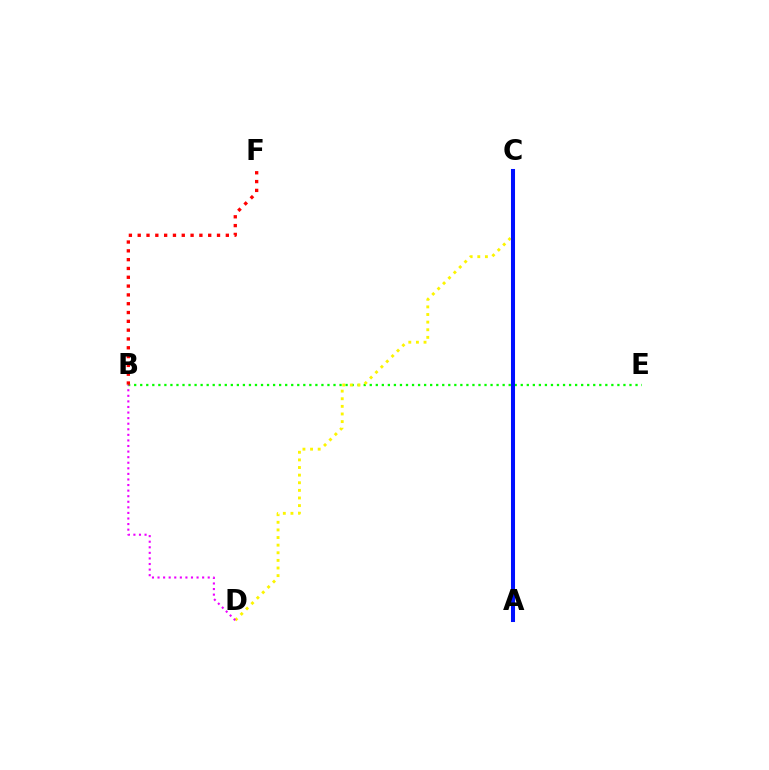{('B', 'E'): [{'color': '#08ff00', 'line_style': 'dotted', 'thickness': 1.64}], ('A', 'C'): [{'color': '#00fff6', 'line_style': 'dashed', 'thickness': 2.52}, {'color': '#0010ff', 'line_style': 'solid', 'thickness': 2.91}], ('C', 'D'): [{'color': '#fcf500', 'line_style': 'dotted', 'thickness': 2.07}], ('B', 'F'): [{'color': '#ff0000', 'line_style': 'dotted', 'thickness': 2.39}], ('B', 'D'): [{'color': '#ee00ff', 'line_style': 'dotted', 'thickness': 1.51}]}